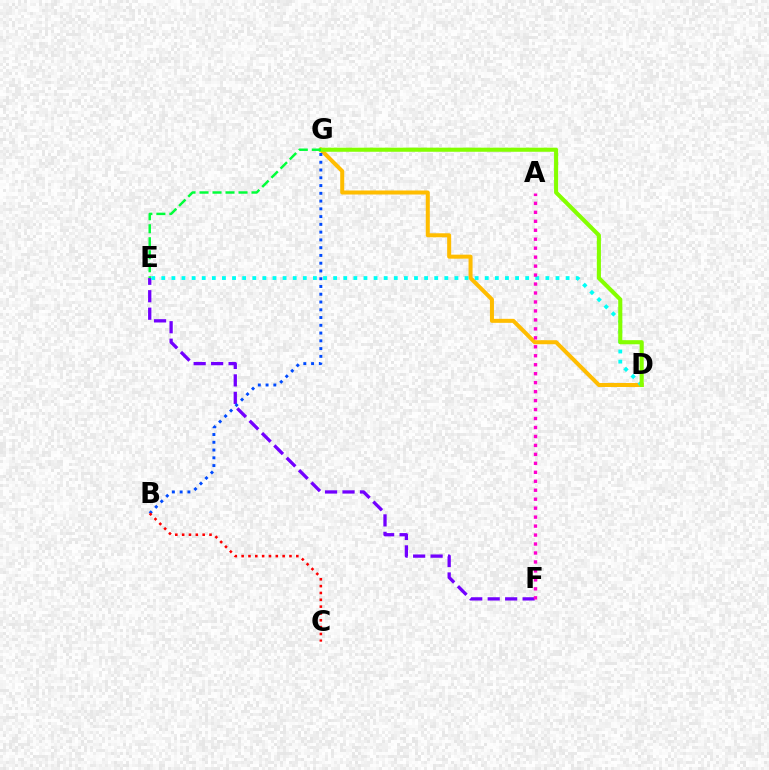{('D', 'G'): [{'color': '#ffbd00', 'line_style': 'solid', 'thickness': 2.89}, {'color': '#84ff00', 'line_style': 'solid', 'thickness': 2.95}], ('E', 'F'): [{'color': '#7200ff', 'line_style': 'dashed', 'thickness': 2.37}], ('D', 'E'): [{'color': '#00fff6', 'line_style': 'dotted', 'thickness': 2.75}], ('B', 'G'): [{'color': '#004bff', 'line_style': 'dotted', 'thickness': 2.11}], ('B', 'C'): [{'color': '#ff0000', 'line_style': 'dotted', 'thickness': 1.86}], ('E', 'G'): [{'color': '#00ff39', 'line_style': 'dashed', 'thickness': 1.77}], ('A', 'F'): [{'color': '#ff00cf', 'line_style': 'dotted', 'thickness': 2.44}]}